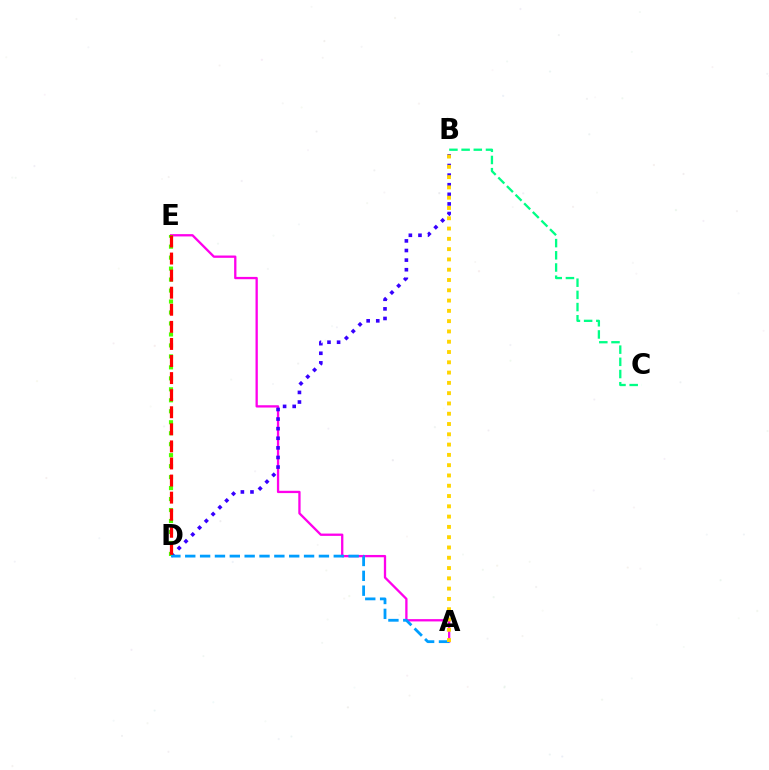{('A', 'E'): [{'color': '#ff00ed', 'line_style': 'solid', 'thickness': 1.66}], ('B', 'D'): [{'color': '#3700ff', 'line_style': 'dotted', 'thickness': 2.61}], ('D', 'E'): [{'color': '#4fff00', 'line_style': 'dotted', 'thickness': 2.98}, {'color': '#ff0000', 'line_style': 'dashed', 'thickness': 2.32}], ('A', 'D'): [{'color': '#009eff', 'line_style': 'dashed', 'thickness': 2.02}], ('A', 'B'): [{'color': '#ffd500', 'line_style': 'dotted', 'thickness': 2.8}], ('B', 'C'): [{'color': '#00ff86', 'line_style': 'dashed', 'thickness': 1.66}]}